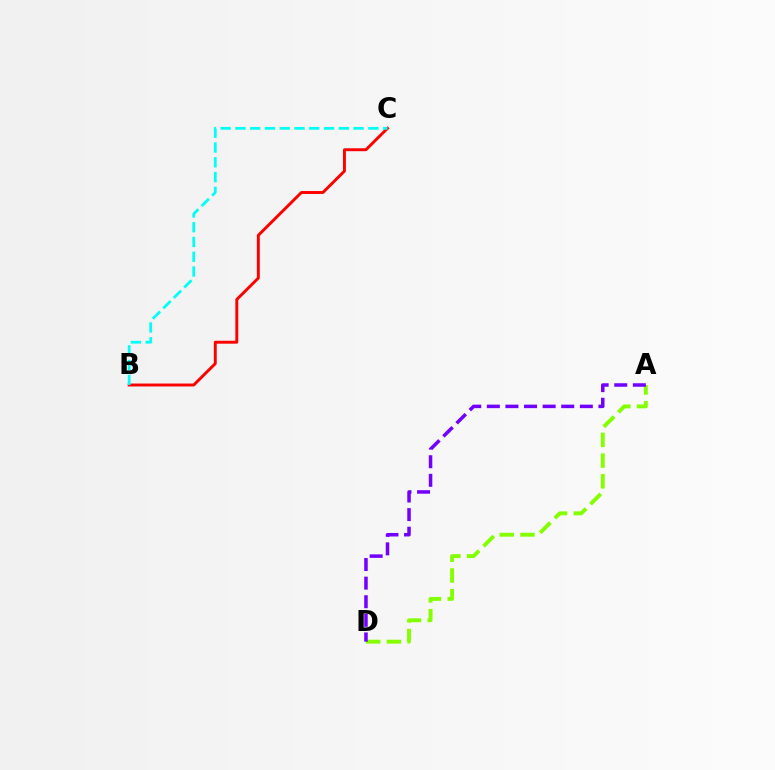{('B', 'C'): [{'color': '#ff0000', 'line_style': 'solid', 'thickness': 2.11}, {'color': '#00fff6', 'line_style': 'dashed', 'thickness': 2.01}], ('A', 'D'): [{'color': '#84ff00', 'line_style': 'dashed', 'thickness': 2.81}, {'color': '#7200ff', 'line_style': 'dashed', 'thickness': 2.53}]}